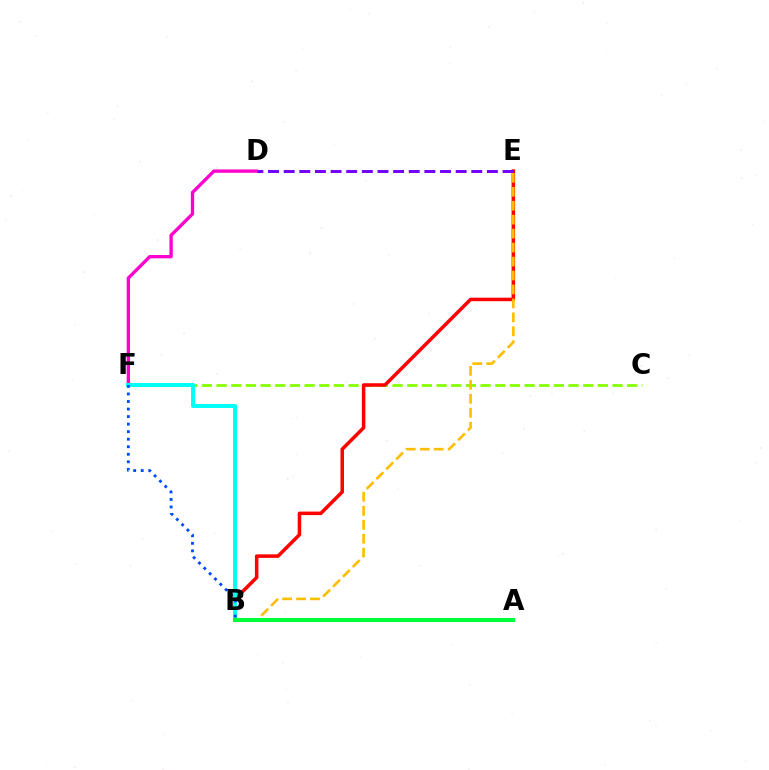{('C', 'F'): [{'color': '#84ff00', 'line_style': 'dashed', 'thickness': 1.99}], ('B', 'E'): [{'color': '#ff0000', 'line_style': 'solid', 'thickness': 2.53}, {'color': '#ffbd00', 'line_style': 'dashed', 'thickness': 1.9}], ('D', 'F'): [{'color': '#ff00cf', 'line_style': 'solid', 'thickness': 2.4}], ('B', 'F'): [{'color': '#00fff6', 'line_style': 'solid', 'thickness': 2.85}, {'color': '#004bff', 'line_style': 'dotted', 'thickness': 2.05}], ('A', 'B'): [{'color': '#00ff39', 'line_style': 'solid', 'thickness': 2.95}], ('D', 'E'): [{'color': '#7200ff', 'line_style': 'dashed', 'thickness': 2.12}]}